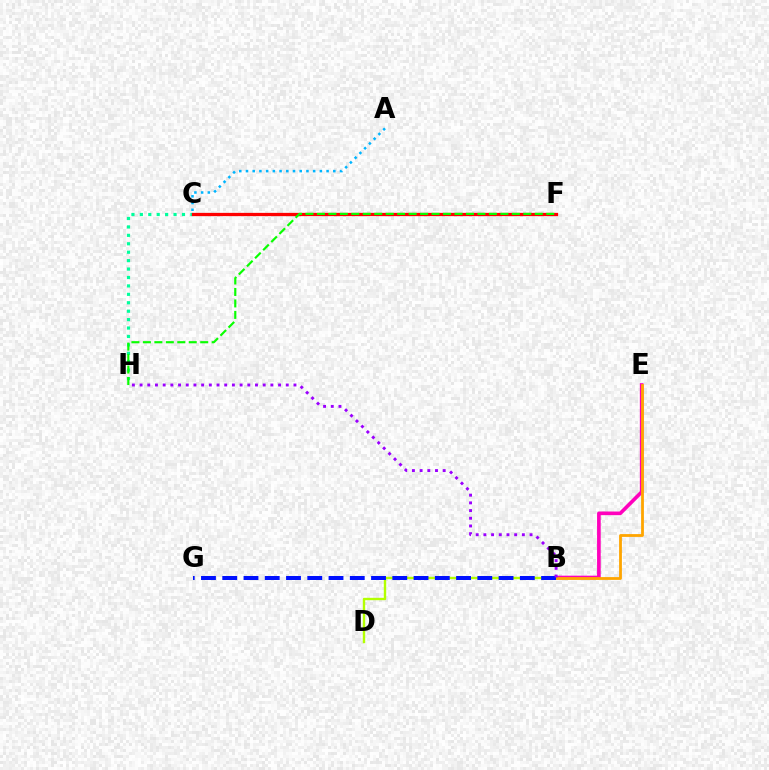{('C', 'H'): [{'color': '#00ff9d', 'line_style': 'dotted', 'thickness': 2.29}], ('B', 'D'): [{'color': '#b3ff00', 'line_style': 'solid', 'thickness': 1.71}], ('B', 'E'): [{'color': '#ff00bd', 'line_style': 'solid', 'thickness': 2.63}, {'color': '#ffa500', 'line_style': 'solid', 'thickness': 2.02}], ('A', 'C'): [{'color': '#00b5ff', 'line_style': 'dotted', 'thickness': 1.82}], ('C', 'F'): [{'color': '#ff0000', 'line_style': 'solid', 'thickness': 2.35}], ('F', 'H'): [{'color': '#08ff00', 'line_style': 'dashed', 'thickness': 1.56}], ('B', 'G'): [{'color': '#0010ff', 'line_style': 'dashed', 'thickness': 2.89}], ('B', 'H'): [{'color': '#9b00ff', 'line_style': 'dotted', 'thickness': 2.09}]}